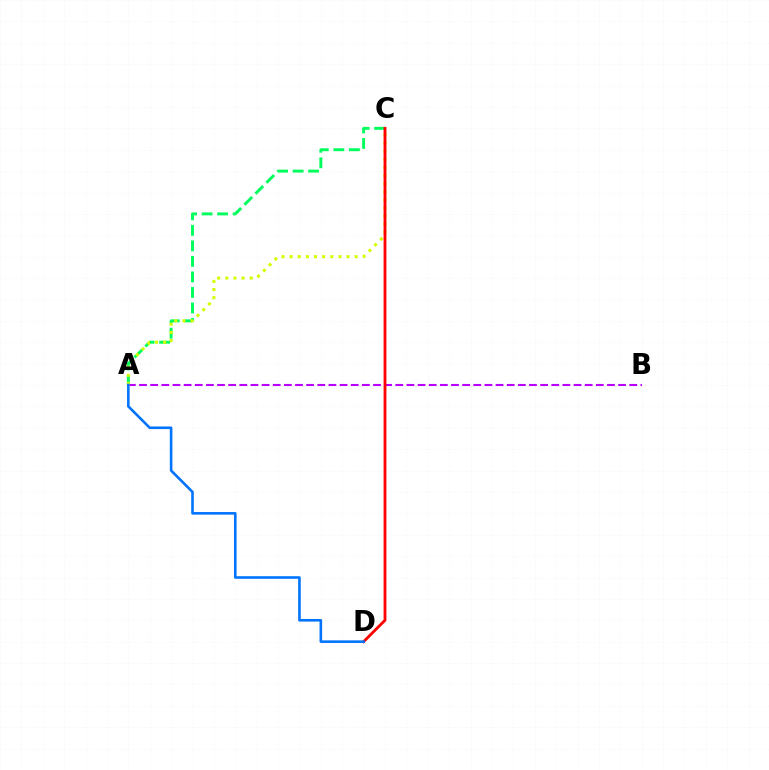{('A', 'C'): [{'color': '#00ff5c', 'line_style': 'dashed', 'thickness': 2.11}, {'color': '#d1ff00', 'line_style': 'dotted', 'thickness': 2.21}], ('A', 'B'): [{'color': '#b900ff', 'line_style': 'dashed', 'thickness': 1.51}], ('C', 'D'): [{'color': '#ff0000', 'line_style': 'solid', 'thickness': 2.04}], ('A', 'D'): [{'color': '#0074ff', 'line_style': 'solid', 'thickness': 1.88}]}